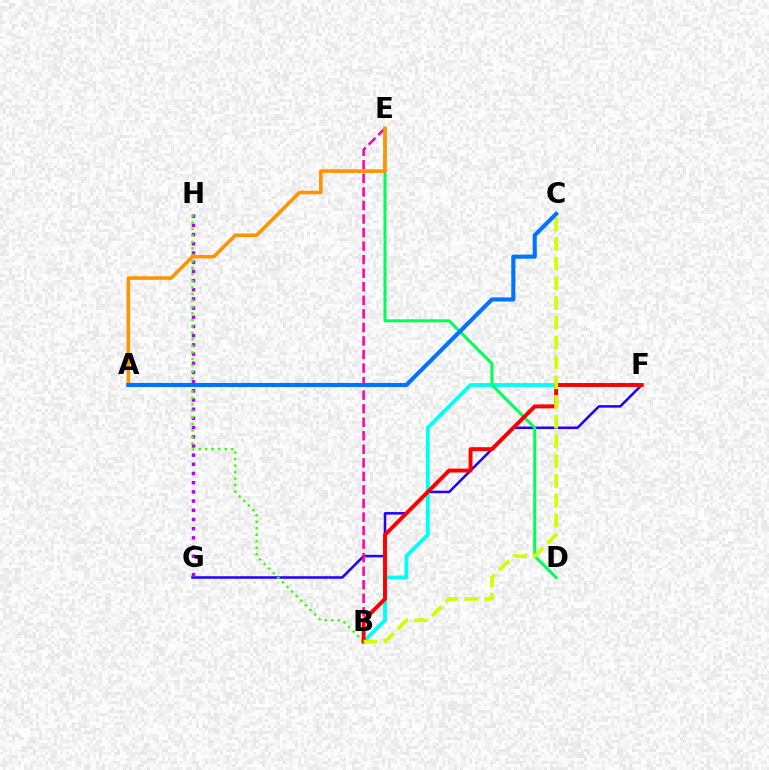{('F', 'G'): [{'color': '#2500ff', 'line_style': 'solid', 'thickness': 1.83}], ('B', 'E'): [{'color': '#ff00ac', 'line_style': 'dashed', 'thickness': 1.84}], ('B', 'F'): [{'color': '#00fff6', 'line_style': 'solid', 'thickness': 2.76}, {'color': '#ff0000', 'line_style': 'solid', 'thickness': 2.83}], ('G', 'H'): [{'color': '#b900ff', 'line_style': 'dotted', 'thickness': 2.5}], ('D', 'E'): [{'color': '#00ff5c', 'line_style': 'solid', 'thickness': 2.19}], ('B', 'H'): [{'color': '#3dff00', 'line_style': 'dotted', 'thickness': 1.77}], ('A', 'E'): [{'color': '#ff9400', 'line_style': 'solid', 'thickness': 2.57}], ('B', 'C'): [{'color': '#d1ff00', 'line_style': 'dashed', 'thickness': 2.68}], ('A', 'C'): [{'color': '#0074ff', 'line_style': 'solid', 'thickness': 2.96}]}